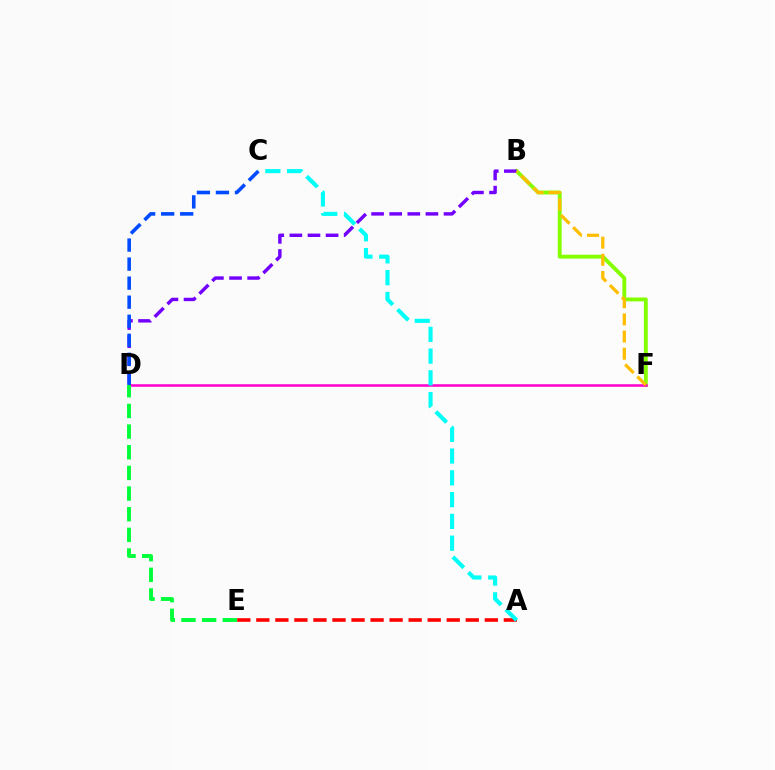{('B', 'F'): [{'color': '#84ff00', 'line_style': 'solid', 'thickness': 2.79}, {'color': '#ffbd00', 'line_style': 'dashed', 'thickness': 2.33}], ('A', 'E'): [{'color': '#ff0000', 'line_style': 'dashed', 'thickness': 2.59}], ('D', 'F'): [{'color': '#ff00cf', 'line_style': 'solid', 'thickness': 1.82}], ('A', 'C'): [{'color': '#00fff6', 'line_style': 'dashed', 'thickness': 2.96}], ('B', 'D'): [{'color': '#7200ff', 'line_style': 'dashed', 'thickness': 2.46}], ('D', 'E'): [{'color': '#00ff39', 'line_style': 'dashed', 'thickness': 2.81}], ('C', 'D'): [{'color': '#004bff', 'line_style': 'dashed', 'thickness': 2.59}]}